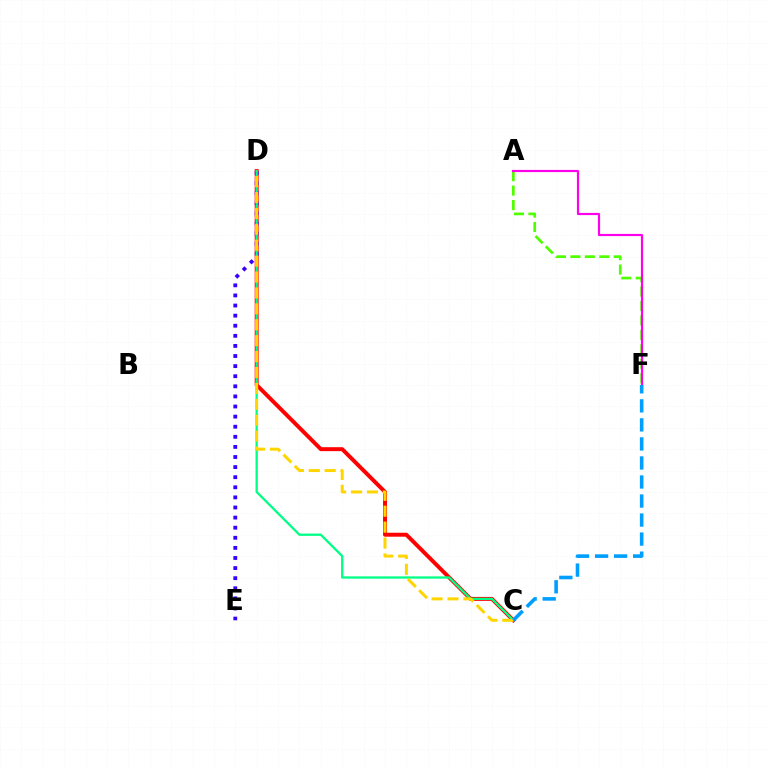{('C', 'D'): [{'color': '#ff0000', 'line_style': 'solid', 'thickness': 2.85}, {'color': '#00ff86', 'line_style': 'solid', 'thickness': 1.65}, {'color': '#ffd500', 'line_style': 'dashed', 'thickness': 2.16}], ('A', 'F'): [{'color': '#4fff00', 'line_style': 'dashed', 'thickness': 1.96}, {'color': '#ff00ed', 'line_style': 'solid', 'thickness': 1.57}], ('D', 'E'): [{'color': '#3700ff', 'line_style': 'dotted', 'thickness': 2.74}], ('C', 'F'): [{'color': '#009eff', 'line_style': 'dashed', 'thickness': 2.59}]}